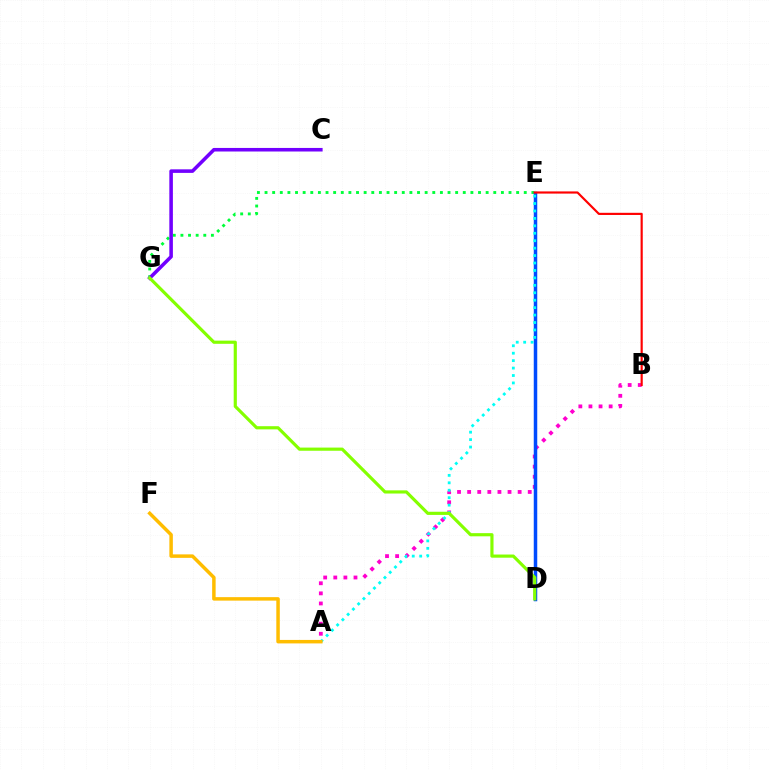{('A', 'B'): [{'color': '#ff00cf', 'line_style': 'dotted', 'thickness': 2.74}], ('E', 'G'): [{'color': '#00ff39', 'line_style': 'dotted', 'thickness': 2.07}], ('D', 'E'): [{'color': '#004bff', 'line_style': 'solid', 'thickness': 2.52}], ('C', 'G'): [{'color': '#7200ff', 'line_style': 'solid', 'thickness': 2.56}], ('A', 'E'): [{'color': '#00fff6', 'line_style': 'dotted', 'thickness': 2.02}], ('B', 'E'): [{'color': '#ff0000', 'line_style': 'solid', 'thickness': 1.56}], ('A', 'F'): [{'color': '#ffbd00', 'line_style': 'solid', 'thickness': 2.51}], ('D', 'G'): [{'color': '#84ff00', 'line_style': 'solid', 'thickness': 2.28}]}